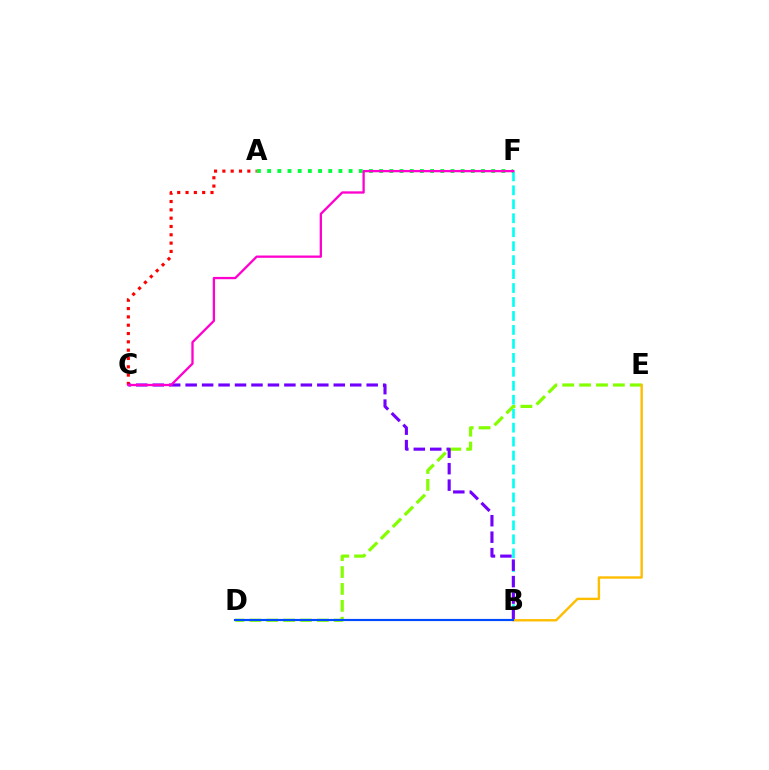{('A', 'C'): [{'color': '#ff0000', 'line_style': 'dotted', 'thickness': 2.26}], ('D', 'E'): [{'color': '#84ff00', 'line_style': 'dashed', 'thickness': 2.29}], ('B', 'F'): [{'color': '#00fff6', 'line_style': 'dashed', 'thickness': 1.9}], ('B', 'C'): [{'color': '#7200ff', 'line_style': 'dashed', 'thickness': 2.24}], ('B', 'E'): [{'color': '#ffbd00', 'line_style': 'solid', 'thickness': 1.72}], ('A', 'F'): [{'color': '#00ff39', 'line_style': 'dotted', 'thickness': 2.77}], ('B', 'D'): [{'color': '#004bff', 'line_style': 'solid', 'thickness': 1.55}], ('C', 'F'): [{'color': '#ff00cf', 'line_style': 'solid', 'thickness': 1.66}]}